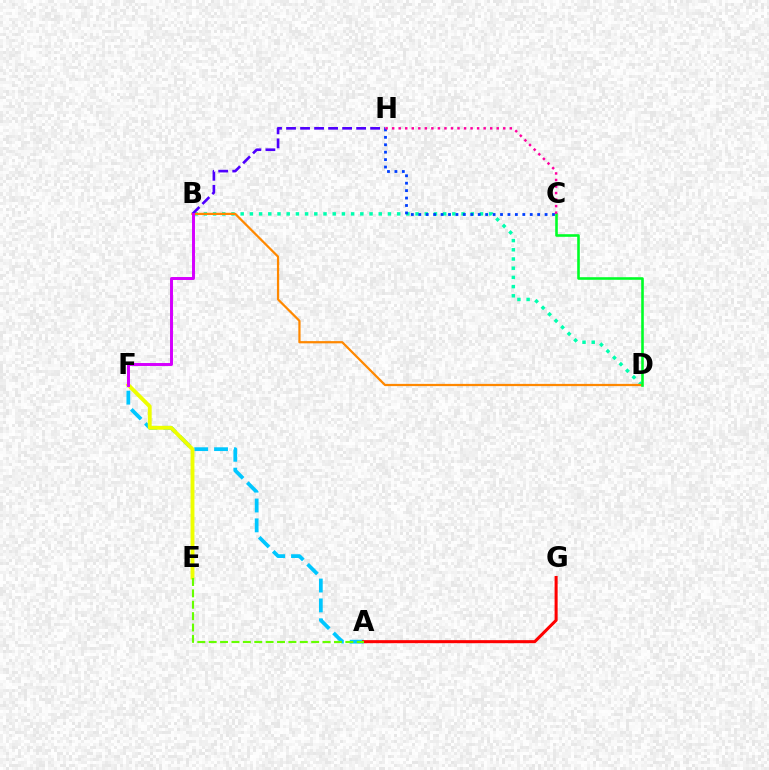{('B', 'D'): [{'color': '#00ffaf', 'line_style': 'dotted', 'thickness': 2.5}, {'color': '#ff8800', 'line_style': 'solid', 'thickness': 1.61}], ('A', 'F'): [{'color': '#00c7ff', 'line_style': 'dashed', 'thickness': 2.7}], ('C', 'H'): [{'color': '#003fff', 'line_style': 'dotted', 'thickness': 2.02}, {'color': '#ff00a0', 'line_style': 'dotted', 'thickness': 1.78}], ('E', 'F'): [{'color': '#eeff00', 'line_style': 'solid', 'thickness': 2.78}], ('A', 'G'): [{'color': '#ff0000', 'line_style': 'solid', 'thickness': 2.19}], ('A', 'E'): [{'color': '#66ff00', 'line_style': 'dashed', 'thickness': 1.55}], ('B', 'H'): [{'color': '#4f00ff', 'line_style': 'dashed', 'thickness': 1.9}], ('B', 'F'): [{'color': '#d600ff', 'line_style': 'solid', 'thickness': 2.13}], ('C', 'D'): [{'color': '#00ff27', 'line_style': 'solid', 'thickness': 1.87}]}